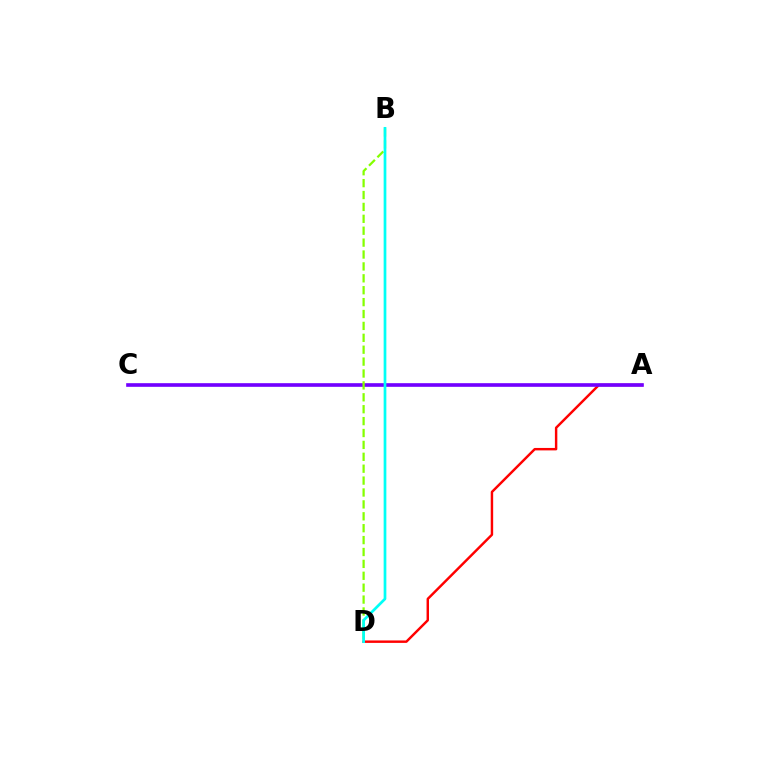{('A', 'D'): [{'color': '#ff0000', 'line_style': 'solid', 'thickness': 1.76}], ('A', 'C'): [{'color': '#7200ff', 'line_style': 'solid', 'thickness': 2.62}], ('B', 'D'): [{'color': '#84ff00', 'line_style': 'dashed', 'thickness': 1.62}, {'color': '#00fff6', 'line_style': 'solid', 'thickness': 1.95}]}